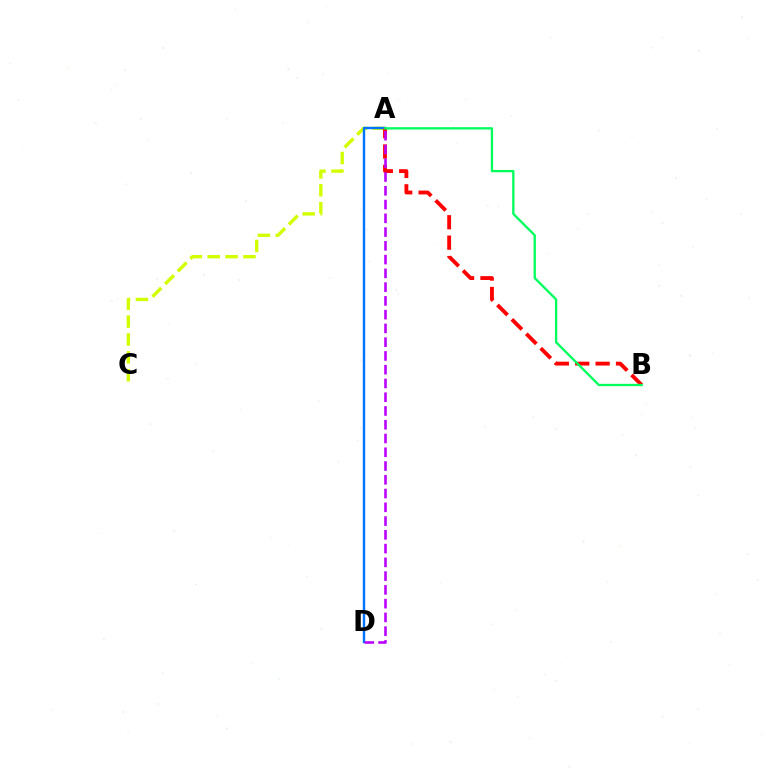{('A', 'C'): [{'color': '#d1ff00', 'line_style': 'dashed', 'thickness': 2.43}], ('A', 'D'): [{'color': '#0074ff', 'line_style': 'solid', 'thickness': 1.74}, {'color': '#b900ff', 'line_style': 'dashed', 'thickness': 1.87}], ('A', 'B'): [{'color': '#ff0000', 'line_style': 'dashed', 'thickness': 2.77}, {'color': '#00ff5c', 'line_style': 'solid', 'thickness': 1.67}]}